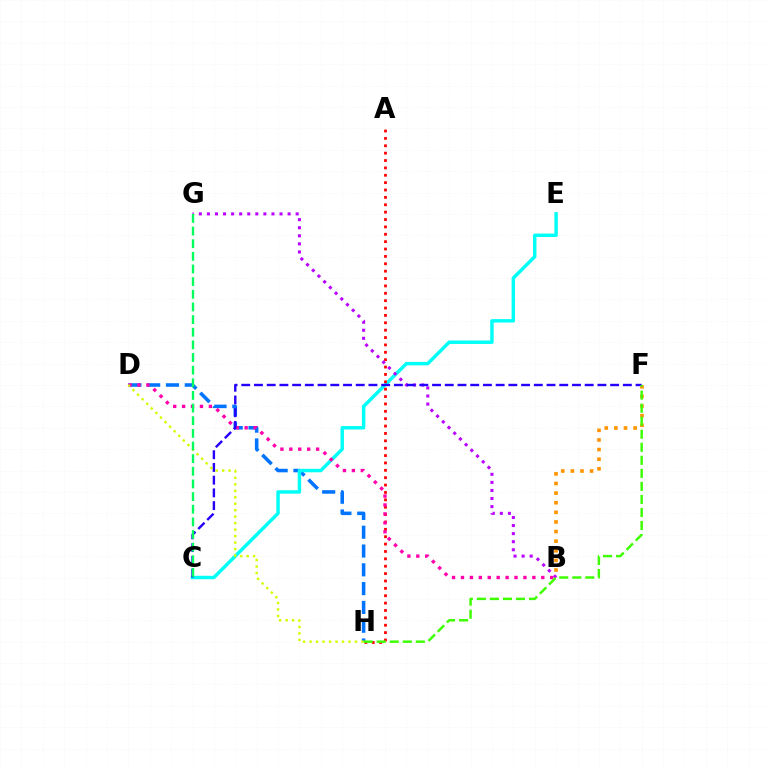{('D', 'H'): [{'color': '#0074ff', 'line_style': 'dashed', 'thickness': 2.55}, {'color': '#d1ff00', 'line_style': 'dotted', 'thickness': 1.76}], ('C', 'E'): [{'color': '#00fff6', 'line_style': 'solid', 'thickness': 2.48}], ('B', 'F'): [{'color': '#ff9400', 'line_style': 'dotted', 'thickness': 2.61}], ('A', 'H'): [{'color': '#ff0000', 'line_style': 'dotted', 'thickness': 2.0}], ('B', 'G'): [{'color': '#b900ff', 'line_style': 'dotted', 'thickness': 2.19}], ('B', 'D'): [{'color': '#ff00ac', 'line_style': 'dotted', 'thickness': 2.42}], ('C', 'F'): [{'color': '#2500ff', 'line_style': 'dashed', 'thickness': 1.73}], ('F', 'H'): [{'color': '#3dff00', 'line_style': 'dashed', 'thickness': 1.77}], ('C', 'G'): [{'color': '#00ff5c', 'line_style': 'dashed', 'thickness': 1.72}]}